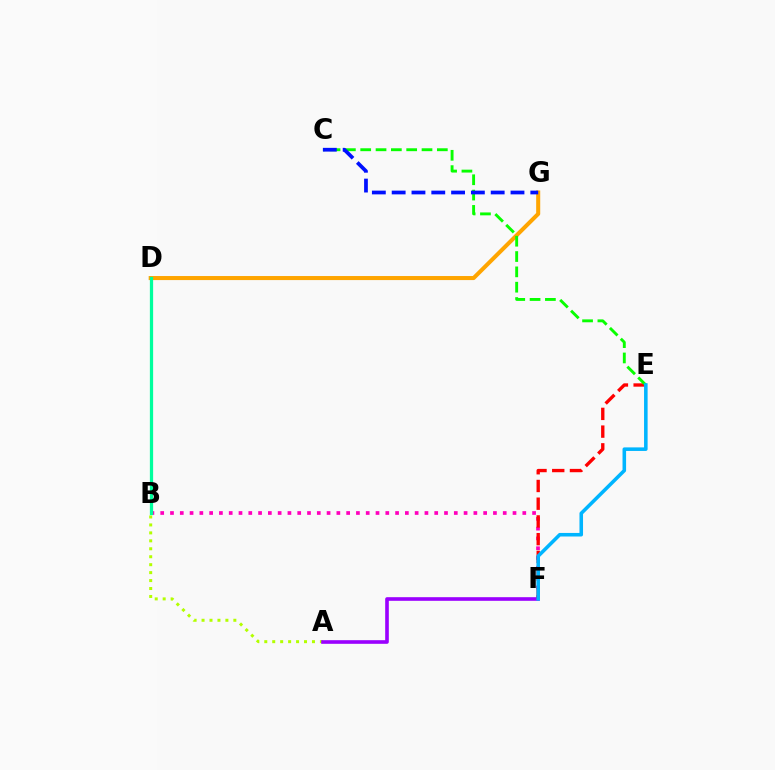{('D', 'G'): [{'color': '#ffa500', 'line_style': 'solid', 'thickness': 2.91}], ('A', 'B'): [{'color': '#b3ff00', 'line_style': 'dotted', 'thickness': 2.16}], ('B', 'F'): [{'color': '#ff00bd', 'line_style': 'dotted', 'thickness': 2.66}], ('B', 'D'): [{'color': '#00ff9d', 'line_style': 'solid', 'thickness': 2.34}], ('A', 'F'): [{'color': '#9b00ff', 'line_style': 'solid', 'thickness': 2.61}], ('E', 'F'): [{'color': '#ff0000', 'line_style': 'dashed', 'thickness': 2.41}, {'color': '#00b5ff', 'line_style': 'solid', 'thickness': 2.57}], ('C', 'E'): [{'color': '#08ff00', 'line_style': 'dashed', 'thickness': 2.08}], ('C', 'G'): [{'color': '#0010ff', 'line_style': 'dashed', 'thickness': 2.69}]}